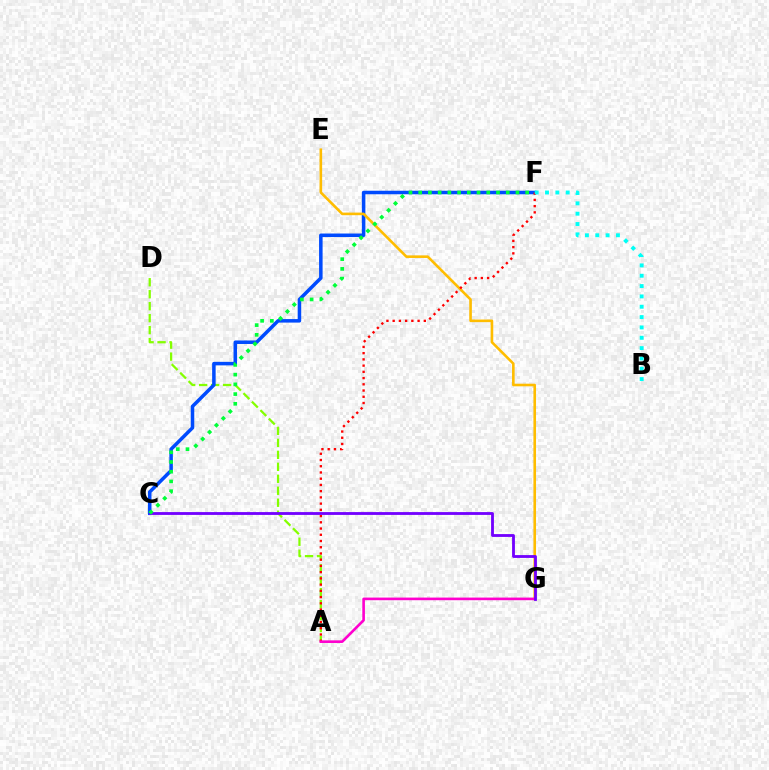{('A', 'D'): [{'color': '#84ff00', 'line_style': 'dashed', 'thickness': 1.63}], ('C', 'F'): [{'color': '#004bff', 'line_style': 'solid', 'thickness': 2.53}, {'color': '#00ff39', 'line_style': 'dotted', 'thickness': 2.64}], ('E', 'G'): [{'color': '#ffbd00', 'line_style': 'solid', 'thickness': 1.88}], ('A', 'F'): [{'color': '#ff0000', 'line_style': 'dotted', 'thickness': 1.69}], ('B', 'F'): [{'color': '#00fff6', 'line_style': 'dotted', 'thickness': 2.81}], ('A', 'G'): [{'color': '#ff00cf', 'line_style': 'solid', 'thickness': 1.89}], ('C', 'G'): [{'color': '#7200ff', 'line_style': 'solid', 'thickness': 2.03}]}